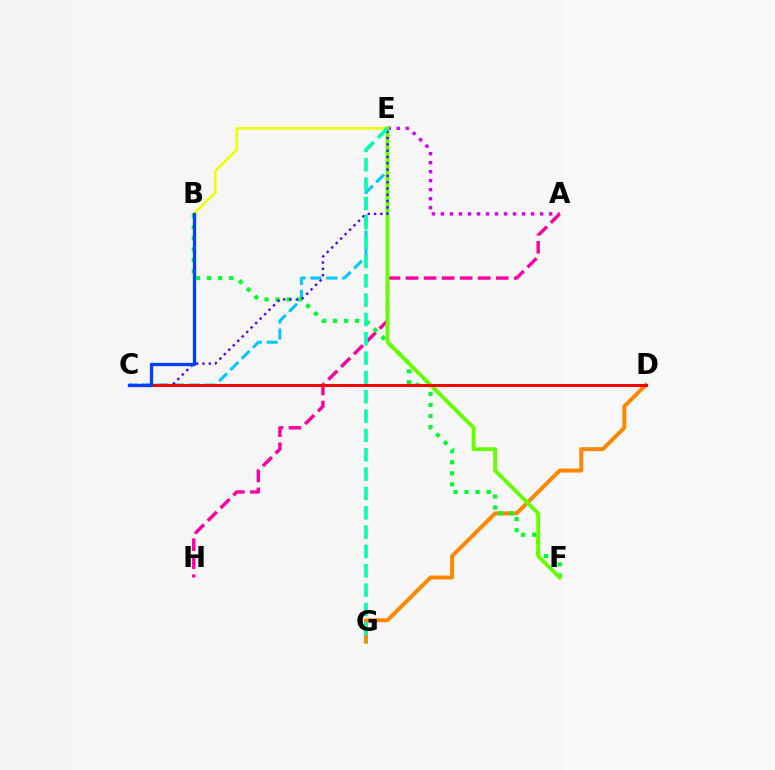{('A', 'E'): [{'color': '#d600ff', 'line_style': 'dotted', 'thickness': 2.45}], ('B', 'E'): [{'color': '#eeff00', 'line_style': 'solid', 'thickness': 1.86}], ('C', 'E'): [{'color': '#00c7ff', 'line_style': 'dashed', 'thickness': 2.16}, {'color': '#4f00ff', 'line_style': 'dotted', 'thickness': 1.71}], ('D', 'G'): [{'color': '#ff8800', 'line_style': 'solid', 'thickness': 2.85}], ('A', 'H'): [{'color': '#ff00a0', 'line_style': 'dashed', 'thickness': 2.45}], ('B', 'F'): [{'color': '#00ff27', 'line_style': 'dotted', 'thickness': 3.0}], ('E', 'F'): [{'color': '#66ff00', 'line_style': 'solid', 'thickness': 2.77}], ('E', 'G'): [{'color': '#00ffaf', 'line_style': 'dashed', 'thickness': 2.63}], ('C', 'D'): [{'color': '#ff0000', 'line_style': 'solid', 'thickness': 2.17}], ('B', 'C'): [{'color': '#003fff', 'line_style': 'solid', 'thickness': 2.36}]}